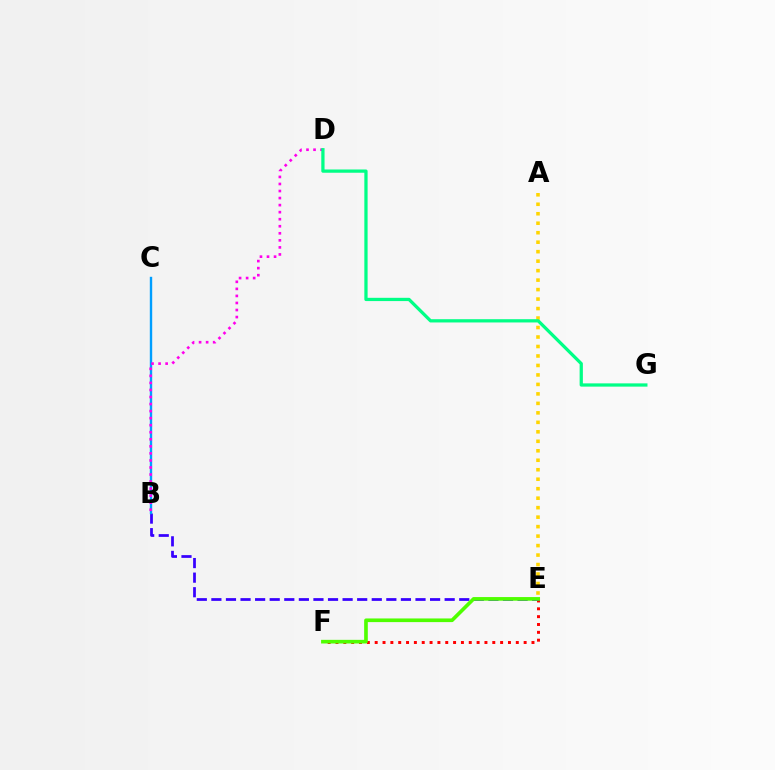{('E', 'F'): [{'color': '#ff0000', 'line_style': 'dotted', 'thickness': 2.13}, {'color': '#4fff00', 'line_style': 'solid', 'thickness': 2.63}], ('B', 'E'): [{'color': '#3700ff', 'line_style': 'dashed', 'thickness': 1.98}], ('A', 'E'): [{'color': '#ffd500', 'line_style': 'dotted', 'thickness': 2.58}], ('B', 'C'): [{'color': '#009eff', 'line_style': 'solid', 'thickness': 1.72}], ('B', 'D'): [{'color': '#ff00ed', 'line_style': 'dotted', 'thickness': 1.91}], ('D', 'G'): [{'color': '#00ff86', 'line_style': 'solid', 'thickness': 2.34}]}